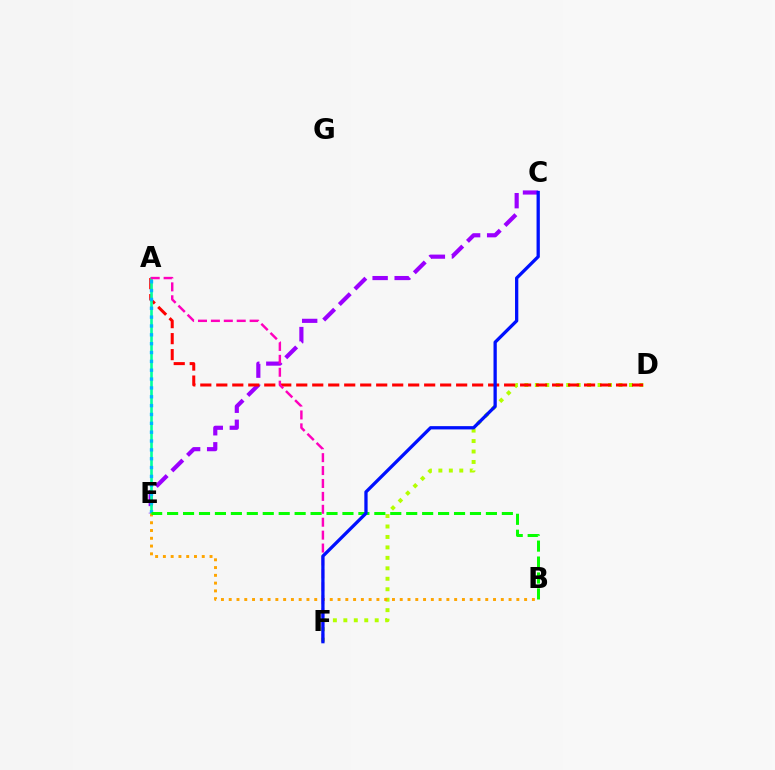{('C', 'E'): [{'color': '#9b00ff', 'line_style': 'dashed', 'thickness': 2.99}], ('D', 'F'): [{'color': '#b3ff00', 'line_style': 'dotted', 'thickness': 2.84}], ('A', 'D'): [{'color': '#ff0000', 'line_style': 'dashed', 'thickness': 2.17}], ('A', 'E'): [{'color': '#00ff9d', 'line_style': 'solid', 'thickness': 1.9}, {'color': '#00b5ff', 'line_style': 'dotted', 'thickness': 2.4}], ('B', 'E'): [{'color': '#ffa500', 'line_style': 'dotted', 'thickness': 2.11}, {'color': '#08ff00', 'line_style': 'dashed', 'thickness': 2.17}], ('A', 'F'): [{'color': '#ff00bd', 'line_style': 'dashed', 'thickness': 1.75}], ('C', 'F'): [{'color': '#0010ff', 'line_style': 'solid', 'thickness': 2.36}]}